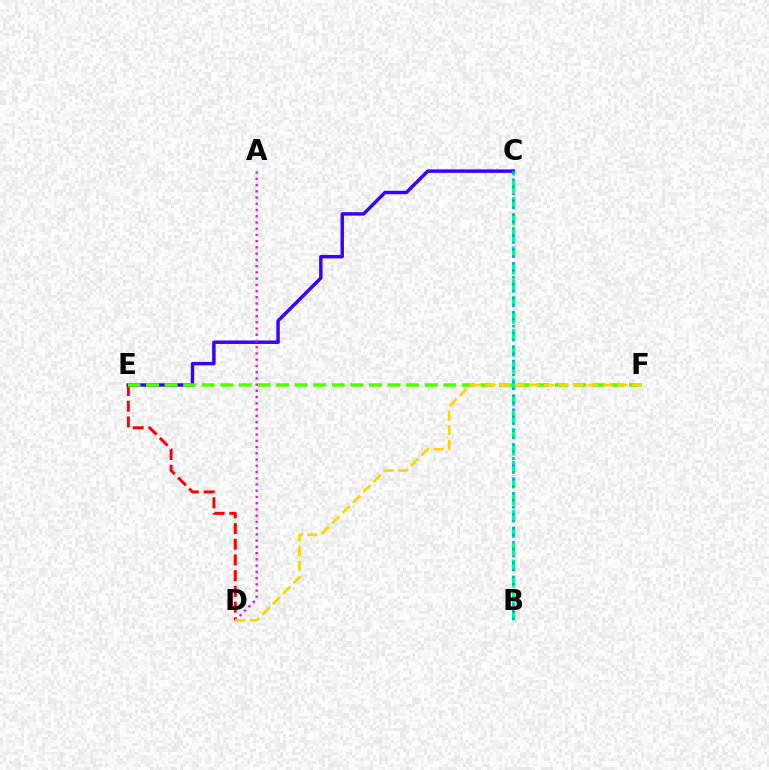{('D', 'E'): [{'color': '#ff0000', 'line_style': 'dashed', 'thickness': 2.13}], ('C', 'E'): [{'color': '#3700ff', 'line_style': 'solid', 'thickness': 2.48}], ('E', 'F'): [{'color': '#4fff00', 'line_style': 'dashed', 'thickness': 2.52}], ('A', 'D'): [{'color': '#ff00ed', 'line_style': 'dotted', 'thickness': 1.7}], ('D', 'F'): [{'color': '#ffd500', 'line_style': 'dashed', 'thickness': 2.0}], ('B', 'C'): [{'color': '#00ff86', 'line_style': 'dashed', 'thickness': 2.24}, {'color': '#009eff', 'line_style': 'dotted', 'thickness': 1.89}]}